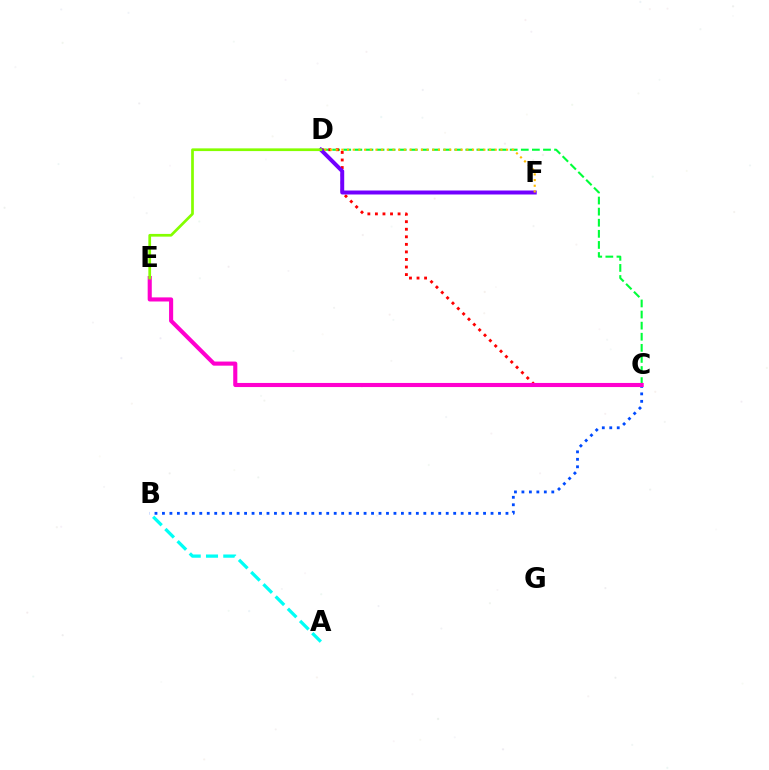{('B', 'C'): [{'color': '#004bff', 'line_style': 'dotted', 'thickness': 2.03}], ('C', 'D'): [{'color': '#00ff39', 'line_style': 'dashed', 'thickness': 1.51}, {'color': '#ff0000', 'line_style': 'dotted', 'thickness': 2.05}], ('D', 'F'): [{'color': '#7200ff', 'line_style': 'solid', 'thickness': 2.86}, {'color': '#ffbd00', 'line_style': 'dotted', 'thickness': 1.54}], ('A', 'B'): [{'color': '#00fff6', 'line_style': 'dashed', 'thickness': 2.35}], ('C', 'E'): [{'color': '#ff00cf', 'line_style': 'solid', 'thickness': 2.95}], ('D', 'E'): [{'color': '#84ff00', 'line_style': 'solid', 'thickness': 1.96}]}